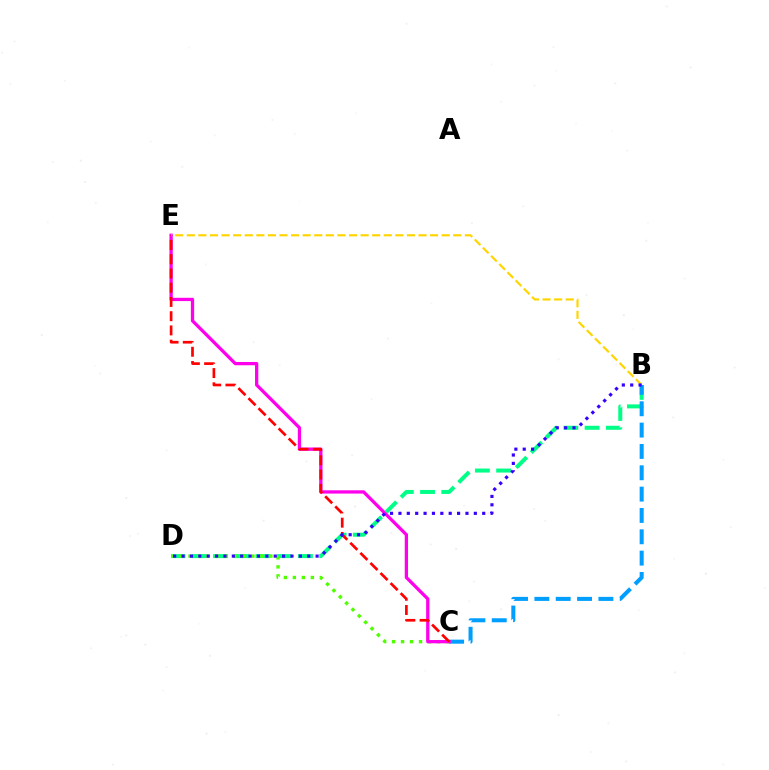{('B', 'D'): [{'color': '#00ff86', 'line_style': 'dashed', 'thickness': 2.89}, {'color': '#3700ff', 'line_style': 'dotted', 'thickness': 2.28}], ('C', 'D'): [{'color': '#4fff00', 'line_style': 'dotted', 'thickness': 2.44}], ('B', 'C'): [{'color': '#009eff', 'line_style': 'dashed', 'thickness': 2.9}], ('C', 'E'): [{'color': '#ff00ed', 'line_style': 'solid', 'thickness': 2.36}, {'color': '#ff0000', 'line_style': 'dashed', 'thickness': 1.93}], ('B', 'E'): [{'color': '#ffd500', 'line_style': 'dashed', 'thickness': 1.57}]}